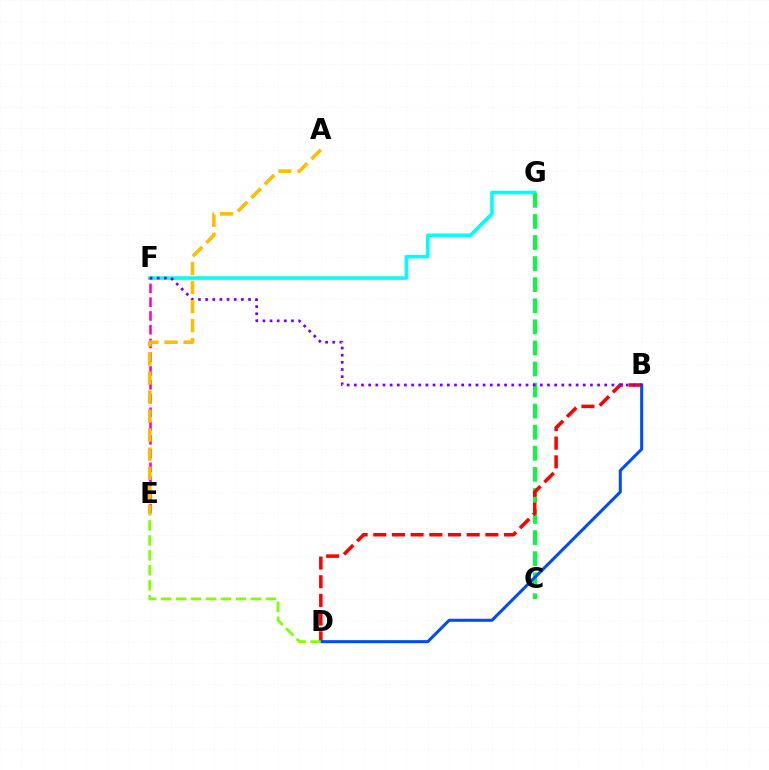{('F', 'G'): [{'color': '#00fff6', 'line_style': 'solid', 'thickness': 2.59}], ('C', 'G'): [{'color': '#00ff39', 'line_style': 'dashed', 'thickness': 2.86}], ('B', 'D'): [{'color': '#ff0000', 'line_style': 'dashed', 'thickness': 2.54}, {'color': '#004bff', 'line_style': 'solid', 'thickness': 2.18}], ('E', 'F'): [{'color': '#ff00cf', 'line_style': 'dashed', 'thickness': 1.87}], ('B', 'F'): [{'color': '#7200ff', 'line_style': 'dotted', 'thickness': 1.94}], ('D', 'E'): [{'color': '#84ff00', 'line_style': 'dashed', 'thickness': 2.03}], ('A', 'E'): [{'color': '#ffbd00', 'line_style': 'dashed', 'thickness': 2.59}]}